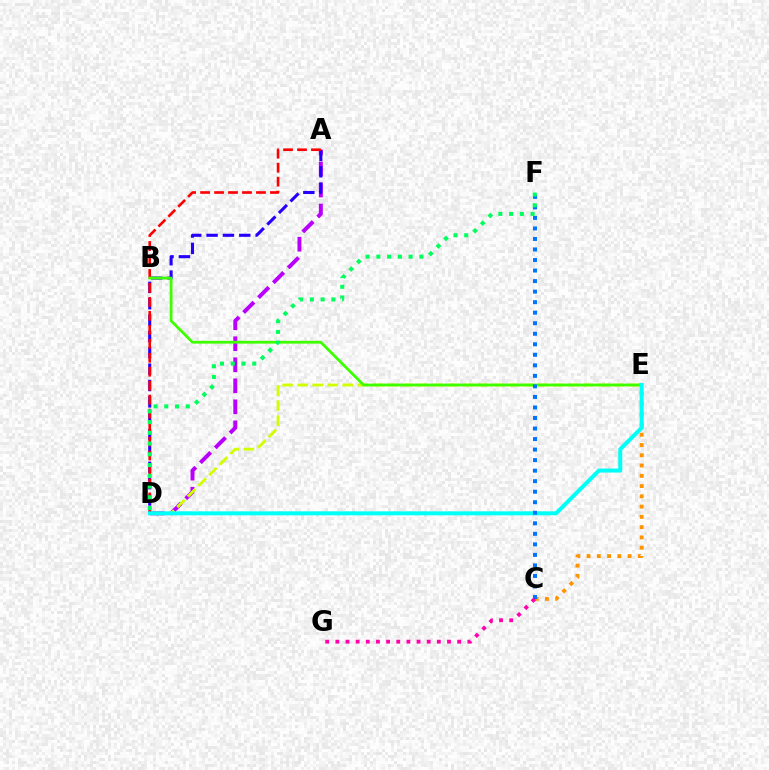{('A', 'D'): [{'color': '#b900ff', 'line_style': 'dashed', 'thickness': 2.86}, {'color': '#2500ff', 'line_style': 'dashed', 'thickness': 2.22}, {'color': '#ff0000', 'line_style': 'dashed', 'thickness': 1.9}], ('C', 'E'): [{'color': '#ff9400', 'line_style': 'dotted', 'thickness': 2.79}], ('D', 'E'): [{'color': '#d1ff00', 'line_style': 'dashed', 'thickness': 2.05}, {'color': '#00fff6', 'line_style': 'solid', 'thickness': 2.88}], ('B', 'E'): [{'color': '#3dff00', 'line_style': 'solid', 'thickness': 2.0}], ('C', 'F'): [{'color': '#0074ff', 'line_style': 'dotted', 'thickness': 2.86}], ('D', 'F'): [{'color': '#00ff5c', 'line_style': 'dotted', 'thickness': 2.92}], ('C', 'G'): [{'color': '#ff00ac', 'line_style': 'dotted', 'thickness': 2.76}]}